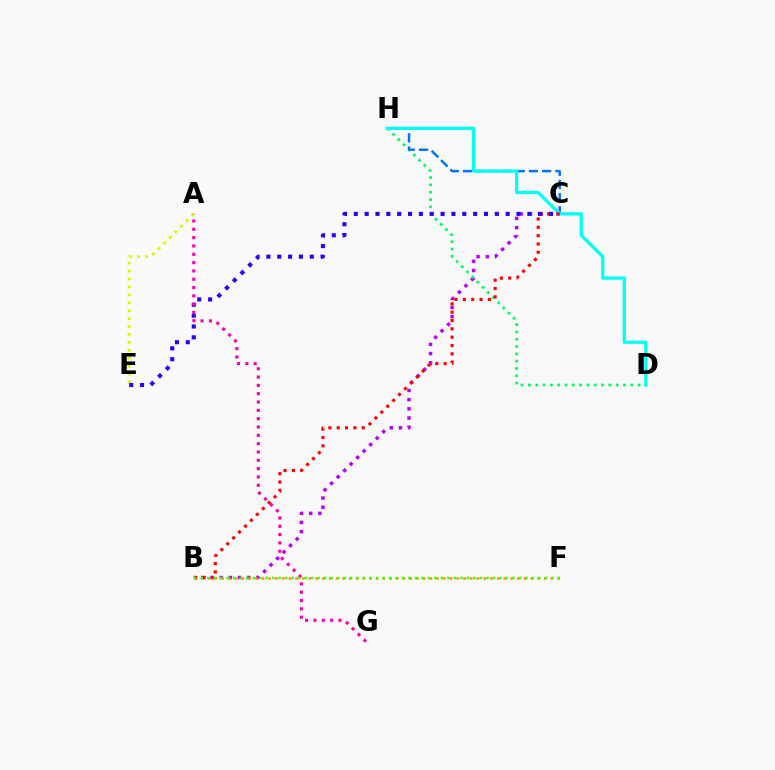{('B', 'C'): [{'color': '#b900ff', 'line_style': 'dotted', 'thickness': 2.49}, {'color': '#ff0000', 'line_style': 'dotted', 'thickness': 2.27}], ('D', 'H'): [{'color': '#00ff5c', 'line_style': 'dotted', 'thickness': 1.99}, {'color': '#00fff6', 'line_style': 'solid', 'thickness': 2.36}], ('B', 'F'): [{'color': '#ff9400', 'line_style': 'dotted', 'thickness': 1.83}, {'color': '#3dff00', 'line_style': 'dotted', 'thickness': 1.76}], ('C', 'H'): [{'color': '#0074ff', 'line_style': 'dashed', 'thickness': 1.79}], ('A', 'E'): [{'color': '#d1ff00', 'line_style': 'dotted', 'thickness': 2.15}], ('C', 'E'): [{'color': '#2500ff', 'line_style': 'dotted', 'thickness': 2.95}], ('A', 'G'): [{'color': '#ff00ac', 'line_style': 'dotted', 'thickness': 2.26}]}